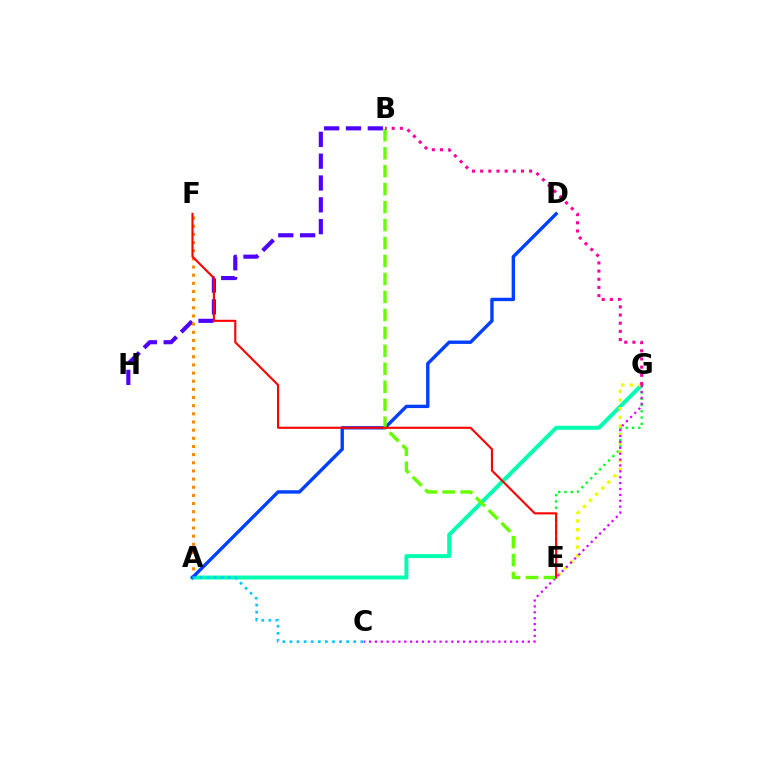{('B', 'H'): [{'color': '#4f00ff', 'line_style': 'dashed', 'thickness': 2.97}], ('A', 'G'): [{'color': '#00ffaf', 'line_style': 'solid', 'thickness': 2.84}], ('A', 'F'): [{'color': '#ff8800', 'line_style': 'dotted', 'thickness': 2.22}], ('A', 'D'): [{'color': '#003fff', 'line_style': 'solid', 'thickness': 2.43}], ('E', 'G'): [{'color': '#00ff27', 'line_style': 'dotted', 'thickness': 1.71}, {'color': '#eeff00', 'line_style': 'dotted', 'thickness': 2.36}], ('C', 'G'): [{'color': '#d600ff', 'line_style': 'dotted', 'thickness': 1.6}], ('A', 'C'): [{'color': '#00c7ff', 'line_style': 'dotted', 'thickness': 1.92}], ('B', 'E'): [{'color': '#66ff00', 'line_style': 'dashed', 'thickness': 2.44}], ('E', 'F'): [{'color': '#ff0000', 'line_style': 'solid', 'thickness': 1.51}], ('B', 'G'): [{'color': '#ff00a0', 'line_style': 'dotted', 'thickness': 2.22}]}